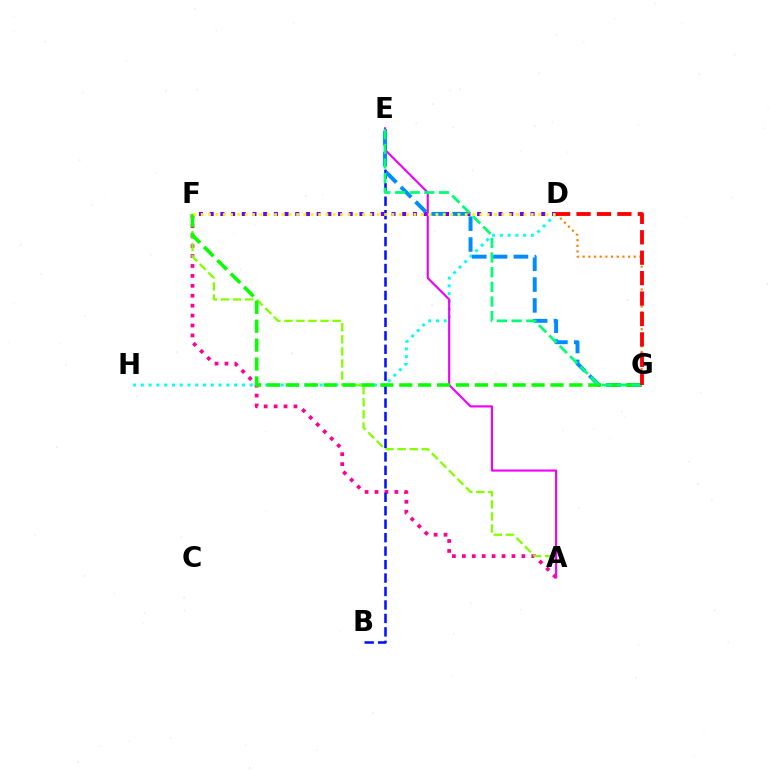{('D', 'H'): [{'color': '#00fff6', 'line_style': 'dotted', 'thickness': 2.11}], ('D', 'G'): [{'color': '#ff7c00', 'line_style': 'dotted', 'thickness': 1.54}, {'color': '#ff0000', 'line_style': 'dashed', 'thickness': 2.78}], ('A', 'F'): [{'color': '#ff0094', 'line_style': 'dotted', 'thickness': 2.7}, {'color': '#84ff00', 'line_style': 'dashed', 'thickness': 1.64}], ('B', 'E'): [{'color': '#0010ff', 'line_style': 'dashed', 'thickness': 1.83}], ('D', 'F'): [{'color': '#7200ff', 'line_style': 'dotted', 'thickness': 2.91}, {'color': '#fcf500', 'line_style': 'dotted', 'thickness': 1.99}], ('A', 'E'): [{'color': '#ee00ff', 'line_style': 'solid', 'thickness': 1.53}], ('E', 'G'): [{'color': '#008cff', 'line_style': 'dashed', 'thickness': 2.83}, {'color': '#00ff74', 'line_style': 'dashed', 'thickness': 1.99}], ('F', 'G'): [{'color': '#08ff00', 'line_style': 'dashed', 'thickness': 2.57}]}